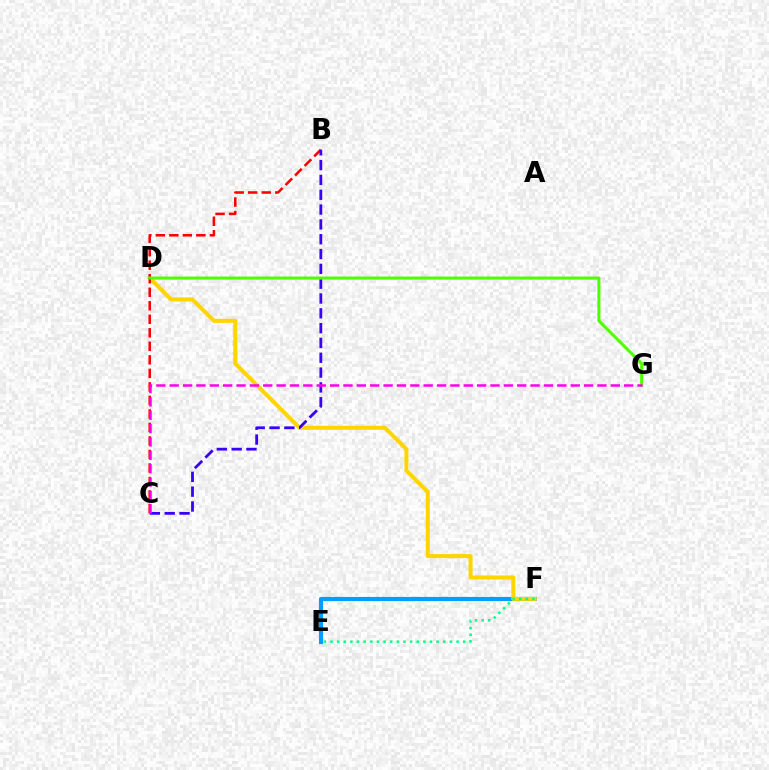{('E', 'F'): [{'color': '#009eff', 'line_style': 'solid', 'thickness': 2.98}, {'color': '#00ff86', 'line_style': 'dotted', 'thickness': 1.8}], ('D', 'F'): [{'color': '#ffd500', 'line_style': 'solid', 'thickness': 2.9}], ('B', 'C'): [{'color': '#ff0000', 'line_style': 'dashed', 'thickness': 1.84}, {'color': '#3700ff', 'line_style': 'dashed', 'thickness': 2.01}], ('D', 'G'): [{'color': '#4fff00', 'line_style': 'solid', 'thickness': 2.19}], ('C', 'G'): [{'color': '#ff00ed', 'line_style': 'dashed', 'thickness': 1.82}]}